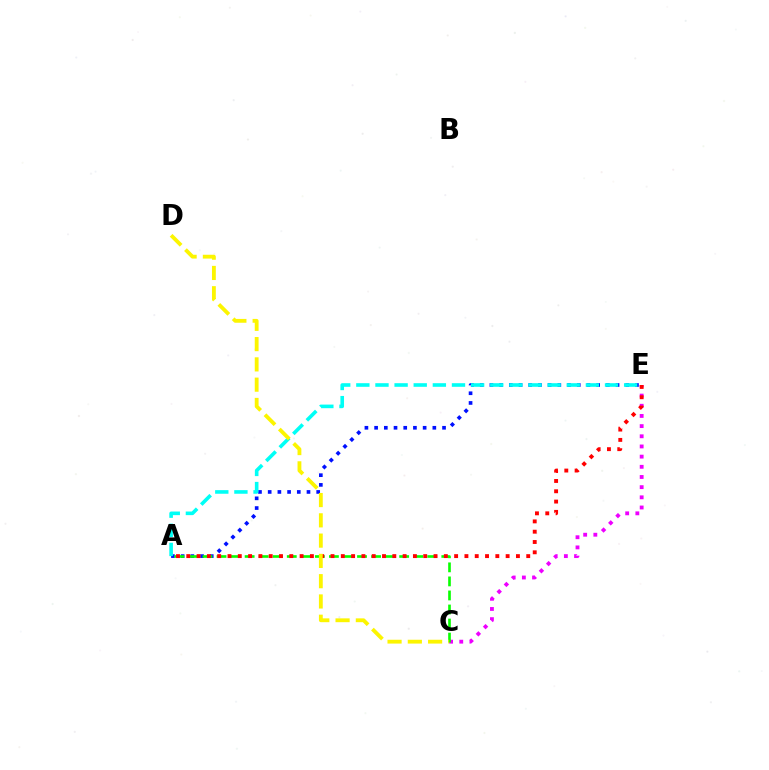{('A', 'E'): [{'color': '#0010ff', 'line_style': 'dotted', 'thickness': 2.64}, {'color': '#ff0000', 'line_style': 'dotted', 'thickness': 2.8}, {'color': '#00fff6', 'line_style': 'dashed', 'thickness': 2.6}], ('C', 'E'): [{'color': '#ee00ff', 'line_style': 'dotted', 'thickness': 2.76}], ('A', 'C'): [{'color': '#08ff00', 'line_style': 'dashed', 'thickness': 1.91}], ('C', 'D'): [{'color': '#fcf500', 'line_style': 'dashed', 'thickness': 2.76}]}